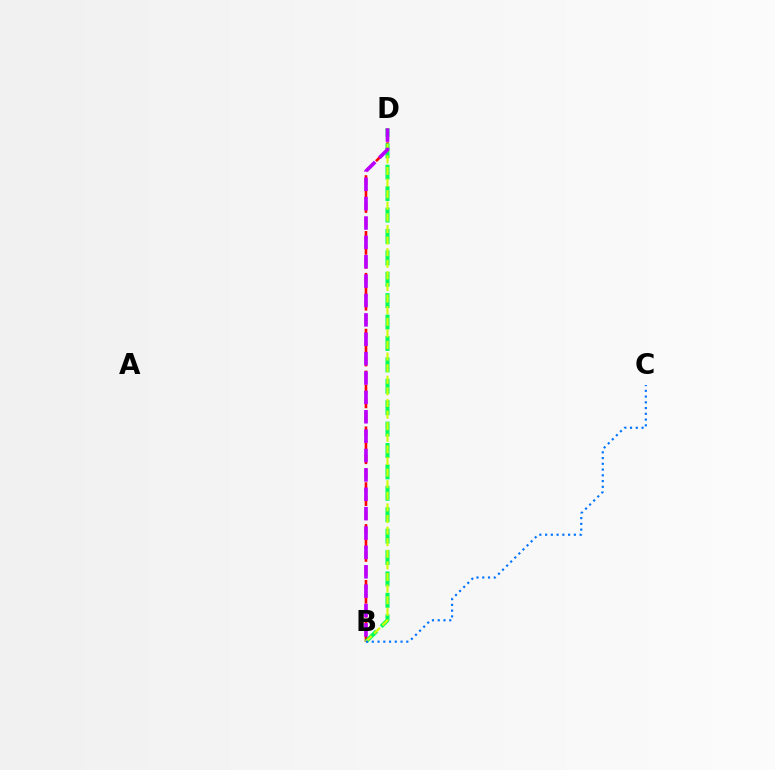{('B', 'D'): [{'color': '#ff0000', 'line_style': 'dashed', 'thickness': 1.9}, {'color': '#00ff5c', 'line_style': 'dashed', 'thickness': 2.91}, {'color': '#d1ff00', 'line_style': 'dashed', 'thickness': 1.58}, {'color': '#b900ff', 'line_style': 'dashed', 'thickness': 2.63}], ('B', 'C'): [{'color': '#0074ff', 'line_style': 'dotted', 'thickness': 1.56}]}